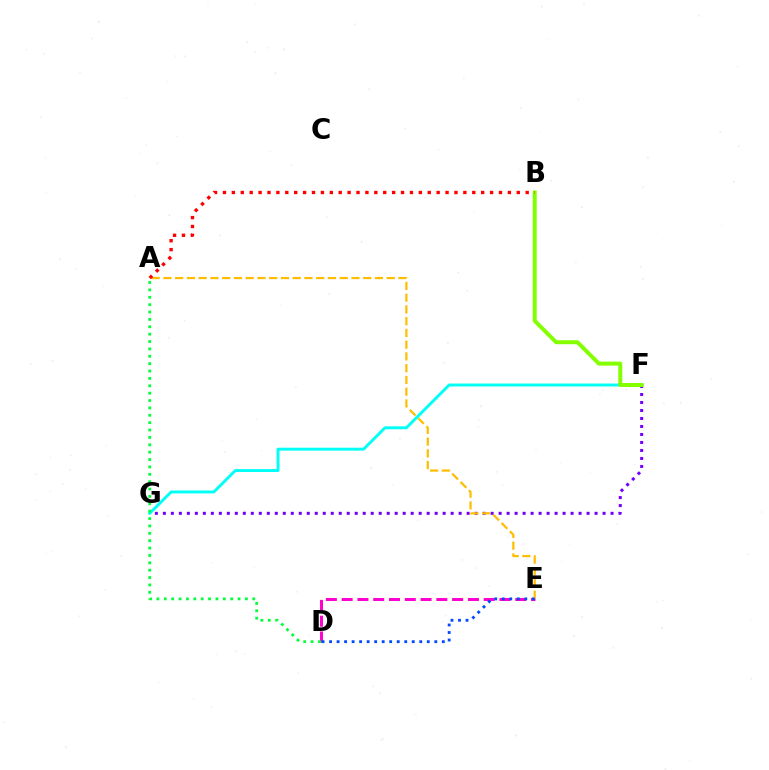{('D', 'E'): [{'color': '#ff00cf', 'line_style': 'dashed', 'thickness': 2.14}, {'color': '#004bff', 'line_style': 'dotted', 'thickness': 2.04}], ('F', 'G'): [{'color': '#7200ff', 'line_style': 'dotted', 'thickness': 2.17}, {'color': '#00fff6', 'line_style': 'solid', 'thickness': 2.1}], ('A', 'E'): [{'color': '#ffbd00', 'line_style': 'dashed', 'thickness': 1.6}], ('B', 'F'): [{'color': '#84ff00', 'line_style': 'solid', 'thickness': 2.86}], ('A', 'B'): [{'color': '#ff0000', 'line_style': 'dotted', 'thickness': 2.42}], ('A', 'D'): [{'color': '#00ff39', 'line_style': 'dotted', 'thickness': 2.0}]}